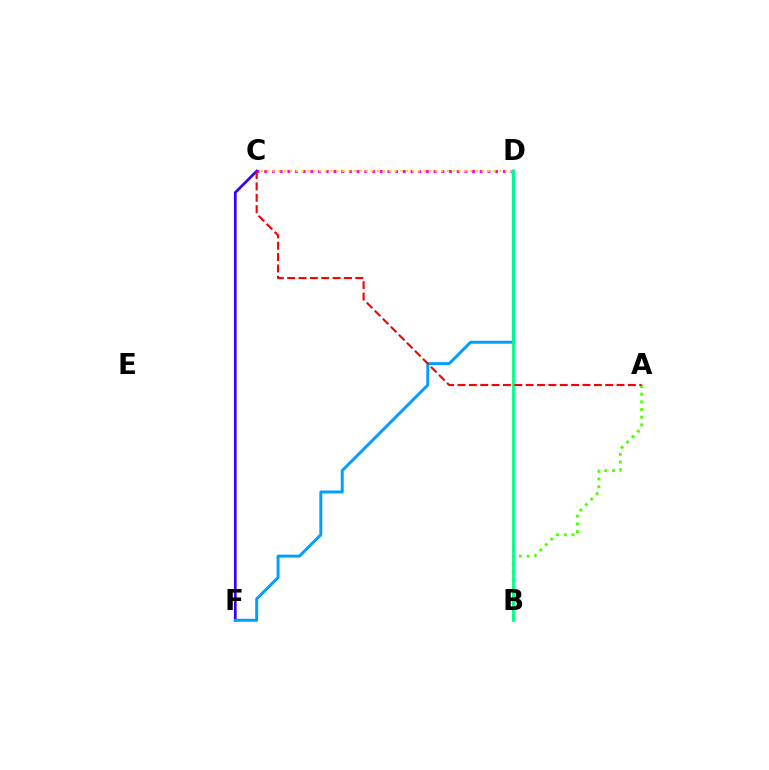{('A', 'B'): [{'color': '#4fff00', 'line_style': 'dotted', 'thickness': 2.09}], ('C', 'D'): [{'color': '#ff00ed', 'line_style': 'dotted', 'thickness': 2.09}, {'color': '#ffd500', 'line_style': 'dotted', 'thickness': 1.58}], ('C', 'F'): [{'color': '#3700ff', 'line_style': 'solid', 'thickness': 1.95}], ('D', 'F'): [{'color': '#009eff', 'line_style': 'solid', 'thickness': 2.11}], ('B', 'D'): [{'color': '#00ff86', 'line_style': 'solid', 'thickness': 2.03}], ('A', 'C'): [{'color': '#ff0000', 'line_style': 'dashed', 'thickness': 1.54}]}